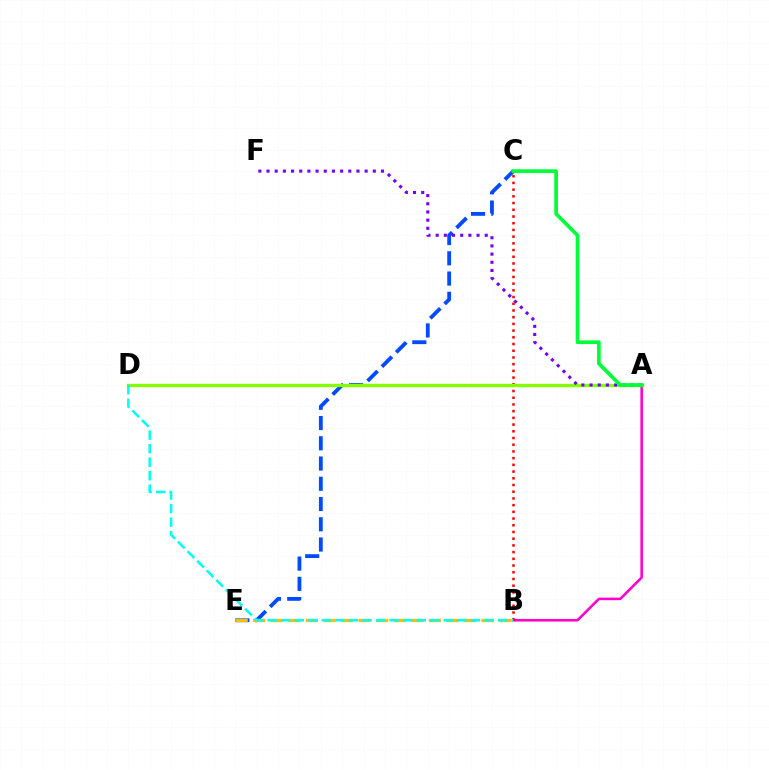{('A', 'B'): [{'color': '#ff00cf', 'line_style': 'solid', 'thickness': 1.84}], ('B', 'C'): [{'color': '#ff0000', 'line_style': 'dotted', 'thickness': 1.82}], ('C', 'E'): [{'color': '#004bff', 'line_style': 'dashed', 'thickness': 2.75}], ('A', 'D'): [{'color': '#84ff00', 'line_style': 'solid', 'thickness': 2.39}], ('B', 'E'): [{'color': '#ffbd00', 'line_style': 'dashed', 'thickness': 2.39}], ('A', 'F'): [{'color': '#7200ff', 'line_style': 'dotted', 'thickness': 2.22}], ('A', 'C'): [{'color': '#00ff39', 'line_style': 'solid', 'thickness': 2.66}], ('B', 'D'): [{'color': '#00fff6', 'line_style': 'dashed', 'thickness': 1.84}]}